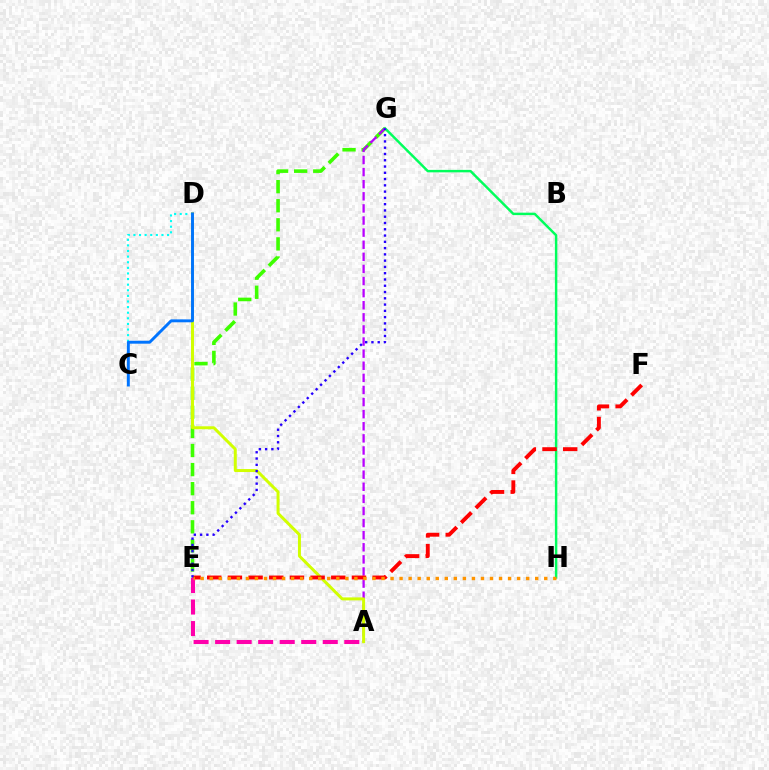{('E', 'G'): [{'color': '#3dff00', 'line_style': 'dashed', 'thickness': 2.59}, {'color': '#2500ff', 'line_style': 'dotted', 'thickness': 1.7}], ('C', 'D'): [{'color': '#00fff6', 'line_style': 'dotted', 'thickness': 1.52}, {'color': '#0074ff', 'line_style': 'solid', 'thickness': 2.1}], ('G', 'H'): [{'color': '#00ff5c', 'line_style': 'solid', 'thickness': 1.77}], ('A', 'G'): [{'color': '#b900ff', 'line_style': 'dashed', 'thickness': 1.64}], ('A', 'D'): [{'color': '#d1ff00', 'line_style': 'solid', 'thickness': 2.14}], ('E', 'F'): [{'color': '#ff0000', 'line_style': 'dashed', 'thickness': 2.81}], ('A', 'E'): [{'color': '#ff00ac', 'line_style': 'dashed', 'thickness': 2.92}], ('E', 'H'): [{'color': '#ff9400', 'line_style': 'dotted', 'thickness': 2.46}]}